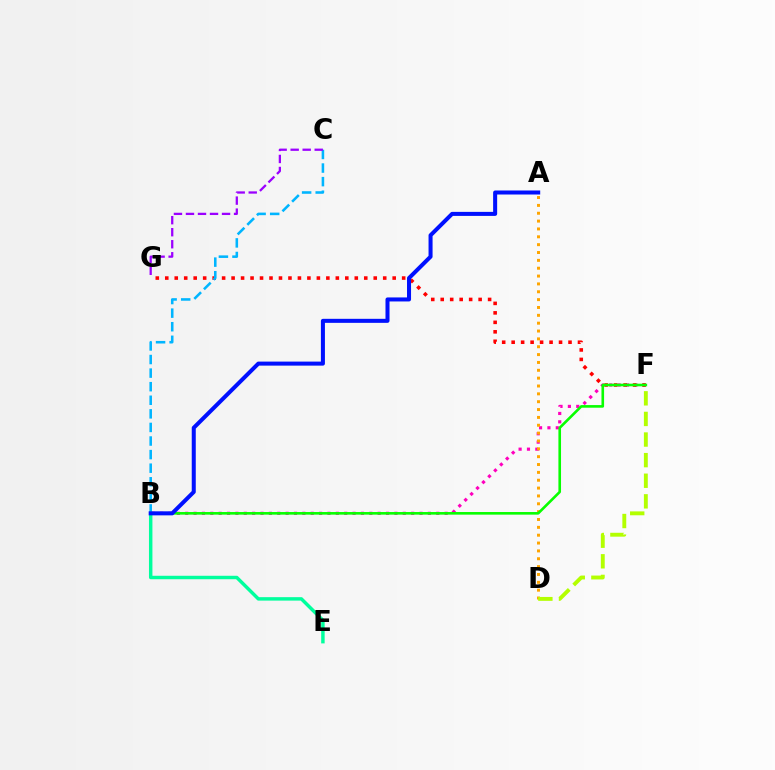{('B', 'F'): [{'color': '#ff00bd', 'line_style': 'dotted', 'thickness': 2.27}, {'color': '#08ff00', 'line_style': 'solid', 'thickness': 1.88}], ('F', 'G'): [{'color': '#ff0000', 'line_style': 'dotted', 'thickness': 2.57}], ('B', 'C'): [{'color': '#00b5ff', 'line_style': 'dashed', 'thickness': 1.85}], ('C', 'G'): [{'color': '#9b00ff', 'line_style': 'dashed', 'thickness': 1.63}], ('A', 'D'): [{'color': '#ffa500', 'line_style': 'dotted', 'thickness': 2.13}], ('B', 'E'): [{'color': '#00ff9d', 'line_style': 'solid', 'thickness': 2.48}], ('D', 'F'): [{'color': '#b3ff00', 'line_style': 'dashed', 'thickness': 2.8}], ('A', 'B'): [{'color': '#0010ff', 'line_style': 'solid', 'thickness': 2.9}]}